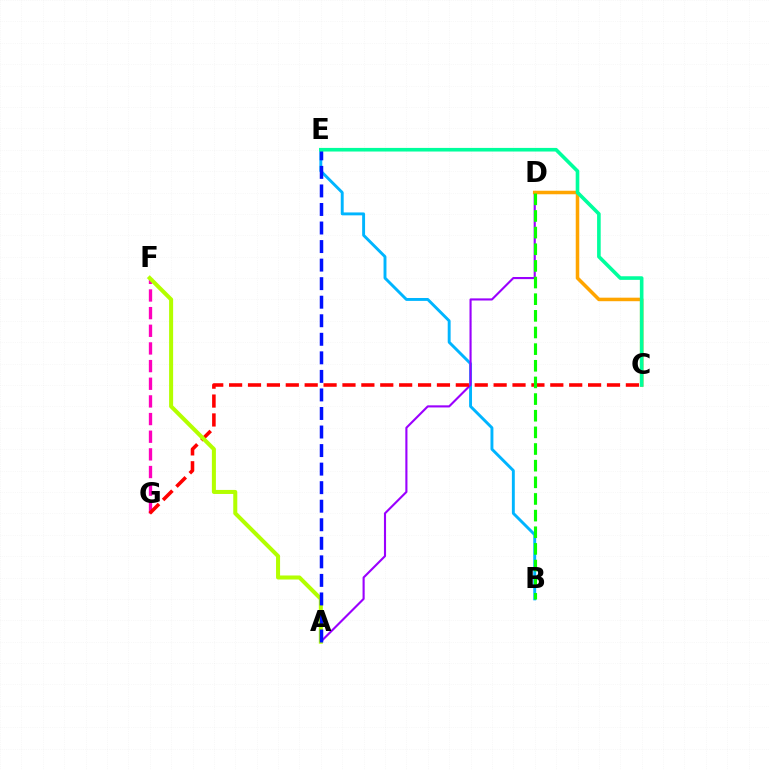{('B', 'E'): [{'color': '#00b5ff', 'line_style': 'solid', 'thickness': 2.1}], ('F', 'G'): [{'color': '#ff00bd', 'line_style': 'dashed', 'thickness': 2.4}], ('A', 'D'): [{'color': '#9b00ff', 'line_style': 'solid', 'thickness': 1.52}], ('C', 'G'): [{'color': '#ff0000', 'line_style': 'dashed', 'thickness': 2.57}], ('A', 'F'): [{'color': '#b3ff00', 'line_style': 'solid', 'thickness': 2.9}], ('C', 'D'): [{'color': '#ffa500', 'line_style': 'solid', 'thickness': 2.54}], ('B', 'D'): [{'color': '#08ff00', 'line_style': 'dashed', 'thickness': 2.26}], ('A', 'E'): [{'color': '#0010ff', 'line_style': 'dashed', 'thickness': 2.52}], ('C', 'E'): [{'color': '#00ff9d', 'line_style': 'solid', 'thickness': 2.6}]}